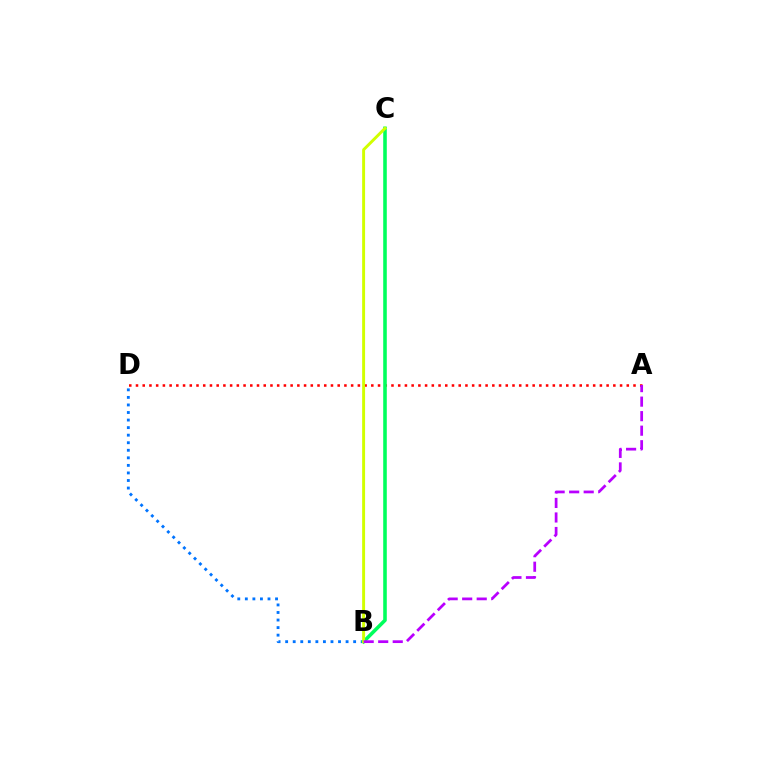{('A', 'D'): [{'color': '#ff0000', 'line_style': 'dotted', 'thickness': 1.83}], ('B', 'D'): [{'color': '#0074ff', 'line_style': 'dotted', 'thickness': 2.05}], ('B', 'C'): [{'color': '#00ff5c', 'line_style': 'solid', 'thickness': 2.58}, {'color': '#d1ff00', 'line_style': 'solid', 'thickness': 2.11}], ('A', 'B'): [{'color': '#b900ff', 'line_style': 'dashed', 'thickness': 1.97}]}